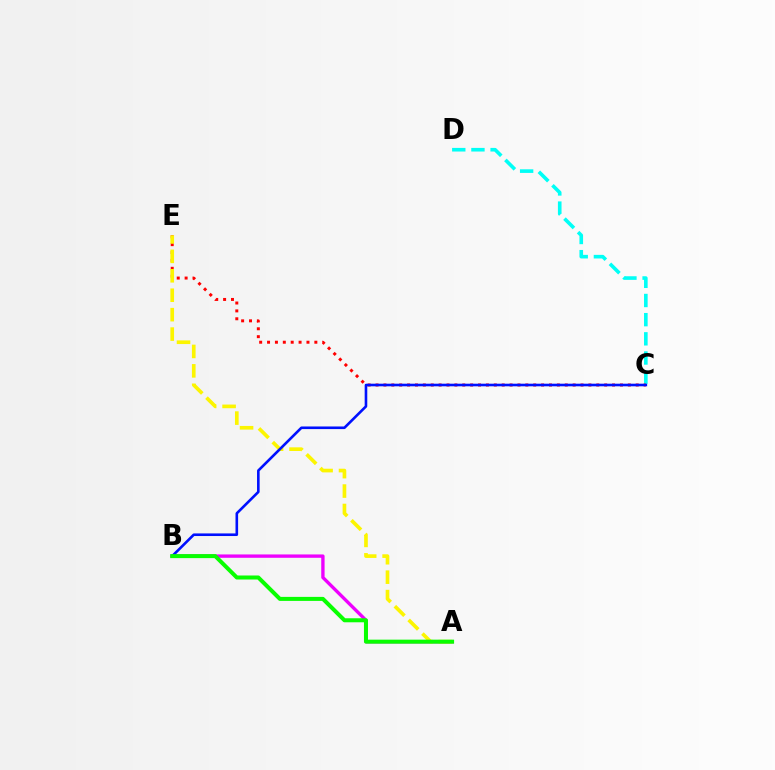{('C', 'D'): [{'color': '#00fff6', 'line_style': 'dashed', 'thickness': 2.6}], ('C', 'E'): [{'color': '#ff0000', 'line_style': 'dotted', 'thickness': 2.14}], ('A', 'B'): [{'color': '#ee00ff', 'line_style': 'solid', 'thickness': 2.41}, {'color': '#08ff00', 'line_style': 'solid', 'thickness': 2.89}], ('A', 'E'): [{'color': '#fcf500', 'line_style': 'dashed', 'thickness': 2.64}], ('B', 'C'): [{'color': '#0010ff', 'line_style': 'solid', 'thickness': 1.88}]}